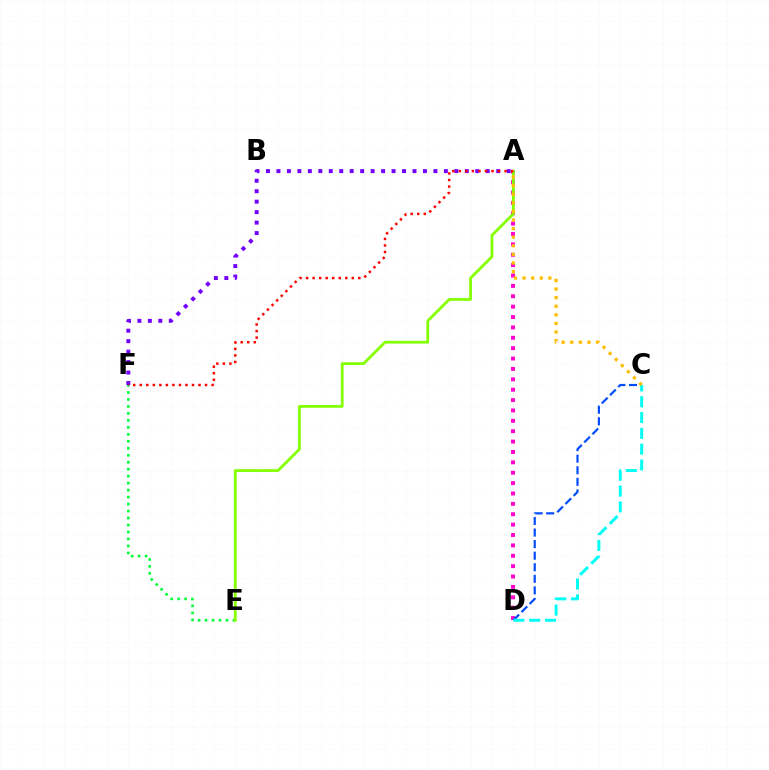{('A', 'D'): [{'color': '#ff00cf', 'line_style': 'dotted', 'thickness': 2.82}], ('E', 'F'): [{'color': '#00ff39', 'line_style': 'dotted', 'thickness': 1.9}], ('C', 'D'): [{'color': '#004bff', 'line_style': 'dashed', 'thickness': 1.57}, {'color': '#00fff6', 'line_style': 'dashed', 'thickness': 2.15}], ('A', 'E'): [{'color': '#84ff00', 'line_style': 'solid', 'thickness': 2.0}], ('A', 'F'): [{'color': '#7200ff', 'line_style': 'dotted', 'thickness': 2.84}, {'color': '#ff0000', 'line_style': 'dotted', 'thickness': 1.77}], ('A', 'C'): [{'color': '#ffbd00', 'line_style': 'dotted', 'thickness': 2.34}]}